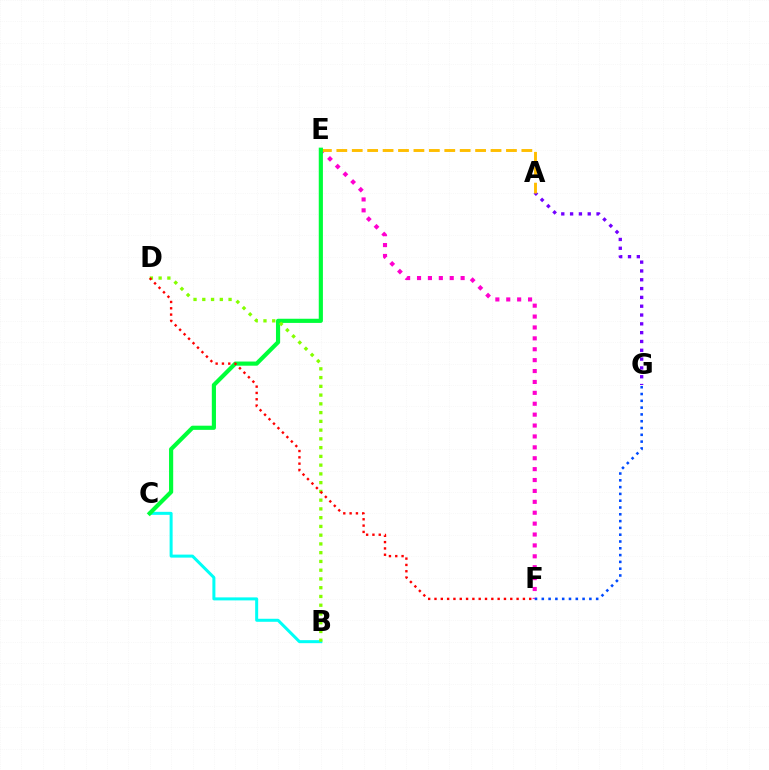{('E', 'F'): [{'color': '#ff00cf', 'line_style': 'dotted', 'thickness': 2.96}], ('F', 'G'): [{'color': '#004bff', 'line_style': 'dotted', 'thickness': 1.85}], ('B', 'C'): [{'color': '#00fff6', 'line_style': 'solid', 'thickness': 2.17}], ('A', 'G'): [{'color': '#7200ff', 'line_style': 'dotted', 'thickness': 2.4}], ('A', 'E'): [{'color': '#ffbd00', 'line_style': 'dashed', 'thickness': 2.09}], ('C', 'E'): [{'color': '#00ff39', 'line_style': 'solid', 'thickness': 3.0}], ('B', 'D'): [{'color': '#84ff00', 'line_style': 'dotted', 'thickness': 2.38}], ('D', 'F'): [{'color': '#ff0000', 'line_style': 'dotted', 'thickness': 1.72}]}